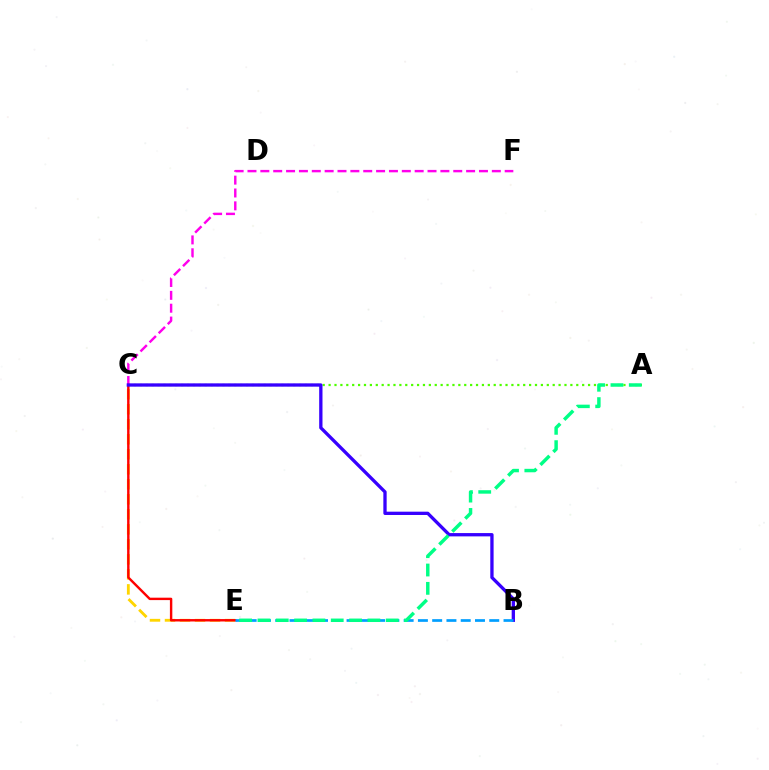{('C', 'E'): [{'color': '#ffd500', 'line_style': 'dashed', 'thickness': 2.04}, {'color': '#ff0000', 'line_style': 'solid', 'thickness': 1.74}], ('A', 'C'): [{'color': '#4fff00', 'line_style': 'dotted', 'thickness': 1.6}], ('C', 'F'): [{'color': '#ff00ed', 'line_style': 'dashed', 'thickness': 1.75}], ('B', 'C'): [{'color': '#3700ff', 'line_style': 'solid', 'thickness': 2.38}], ('B', 'E'): [{'color': '#009eff', 'line_style': 'dashed', 'thickness': 1.94}], ('A', 'E'): [{'color': '#00ff86', 'line_style': 'dashed', 'thickness': 2.49}]}